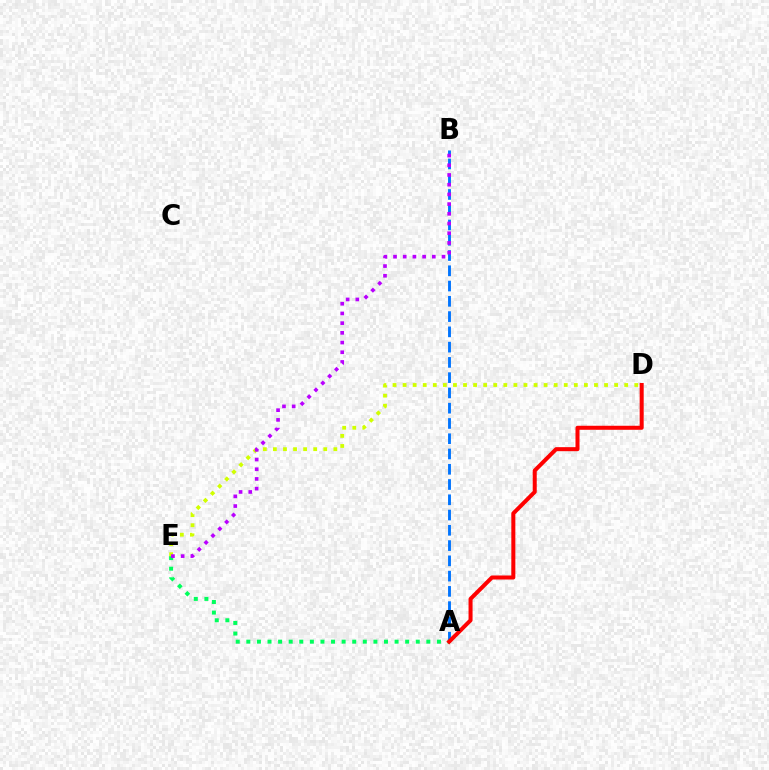{('A', 'E'): [{'color': '#00ff5c', 'line_style': 'dotted', 'thickness': 2.88}], ('A', 'B'): [{'color': '#0074ff', 'line_style': 'dashed', 'thickness': 2.07}], ('D', 'E'): [{'color': '#d1ff00', 'line_style': 'dotted', 'thickness': 2.74}], ('B', 'E'): [{'color': '#b900ff', 'line_style': 'dotted', 'thickness': 2.64}], ('A', 'D'): [{'color': '#ff0000', 'line_style': 'solid', 'thickness': 2.9}]}